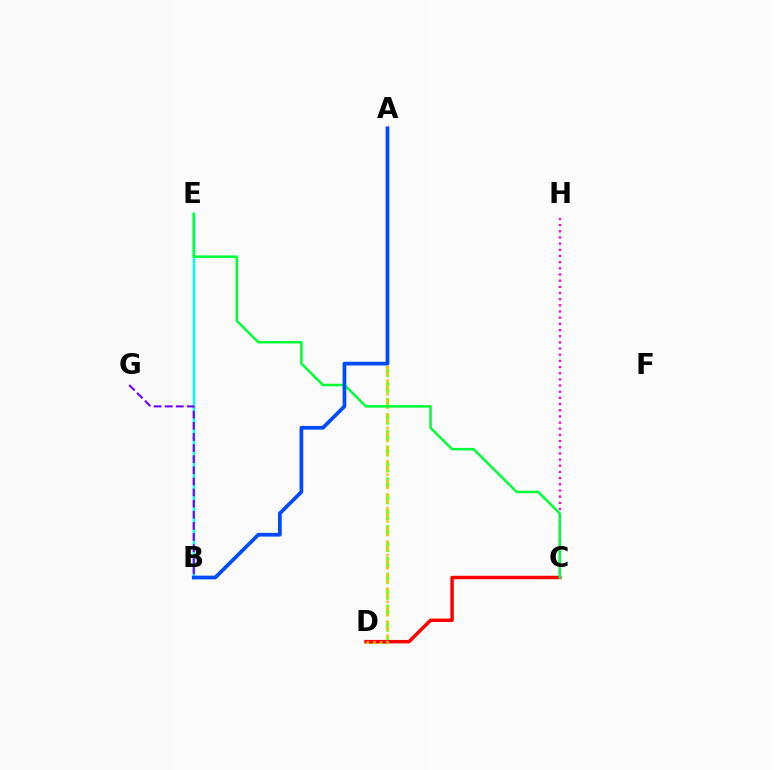{('B', 'E'): [{'color': '#00fff6', 'line_style': 'solid', 'thickness': 1.74}], ('A', 'D'): [{'color': '#84ff00', 'line_style': 'dashed', 'thickness': 2.16}, {'color': '#ffbd00', 'line_style': 'dotted', 'thickness': 1.82}], ('C', 'D'): [{'color': '#ff0000', 'line_style': 'solid', 'thickness': 2.49}], ('C', 'H'): [{'color': '#ff00cf', 'line_style': 'dotted', 'thickness': 1.68}], ('C', 'E'): [{'color': '#00ff39', 'line_style': 'solid', 'thickness': 1.81}], ('A', 'B'): [{'color': '#004bff', 'line_style': 'solid', 'thickness': 2.69}], ('B', 'G'): [{'color': '#7200ff', 'line_style': 'dashed', 'thickness': 1.51}]}